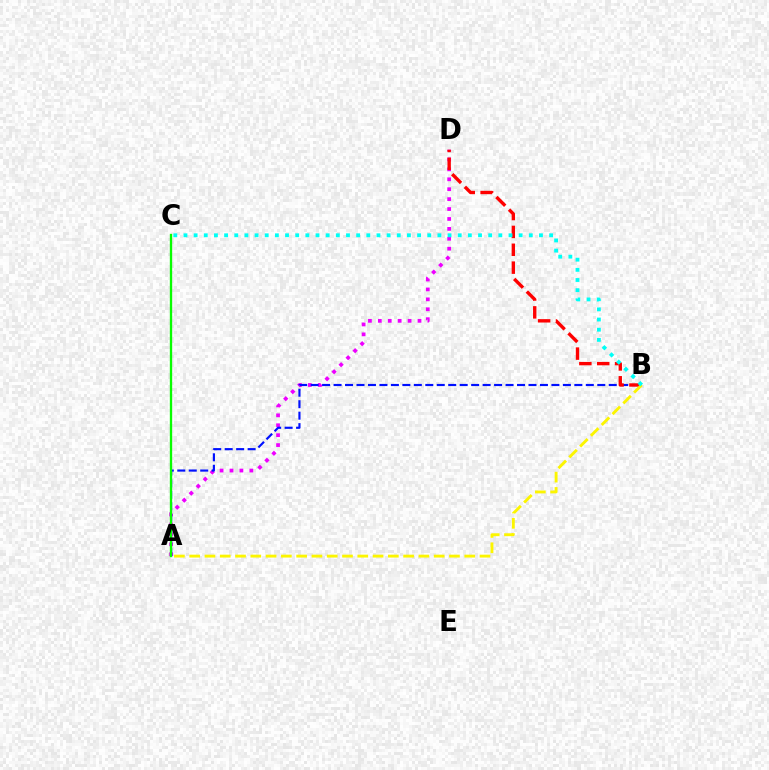{('A', 'D'): [{'color': '#ee00ff', 'line_style': 'dotted', 'thickness': 2.69}], ('A', 'B'): [{'color': '#0010ff', 'line_style': 'dashed', 'thickness': 1.56}, {'color': '#fcf500', 'line_style': 'dashed', 'thickness': 2.08}], ('A', 'C'): [{'color': '#08ff00', 'line_style': 'solid', 'thickness': 1.68}], ('B', 'D'): [{'color': '#ff0000', 'line_style': 'dashed', 'thickness': 2.43}], ('B', 'C'): [{'color': '#00fff6', 'line_style': 'dotted', 'thickness': 2.76}]}